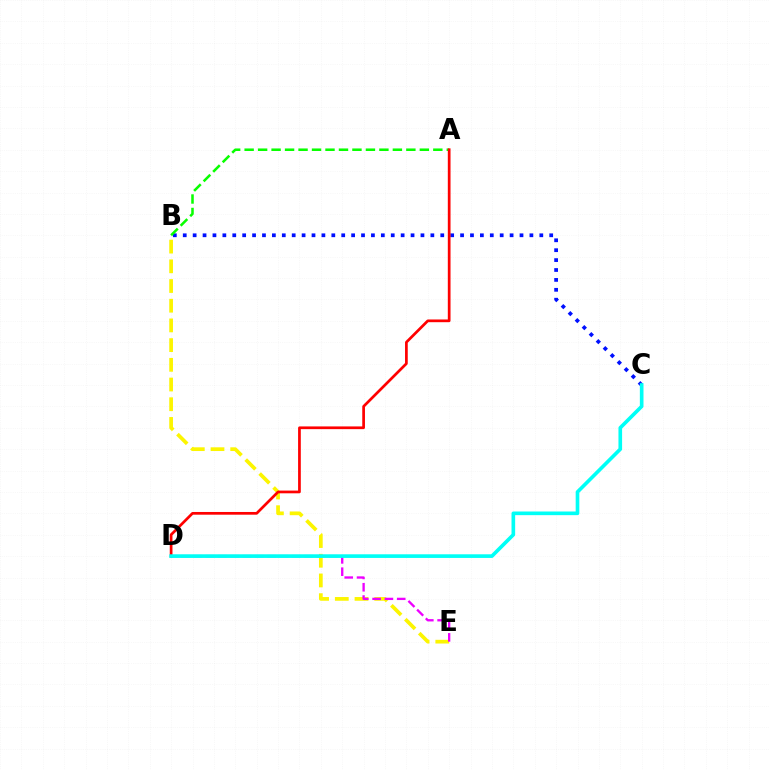{('B', 'C'): [{'color': '#0010ff', 'line_style': 'dotted', 'thickness': 2.69}], ('B', 'E'): [{'color': '#fcf500', 'line_style': 'dashed', 'thickness': 2.68}], ('A', 'B'): [{'color': '#08ff00', 'line_style': 'dashed', 'thickness': 1.83}], ('D', 'E'): [{'color': '#ee00ff', 'line_style': 'dashed', 'thickness': 1.67}], ('A', 'D'): [{'color': '#ff0000', 'line_style': 'solid', 'thickness': 1.96}], ('C', 'D'): [{'color': '#00fff6', 'line_style': 'solid', 'thickness': 2.63}]}